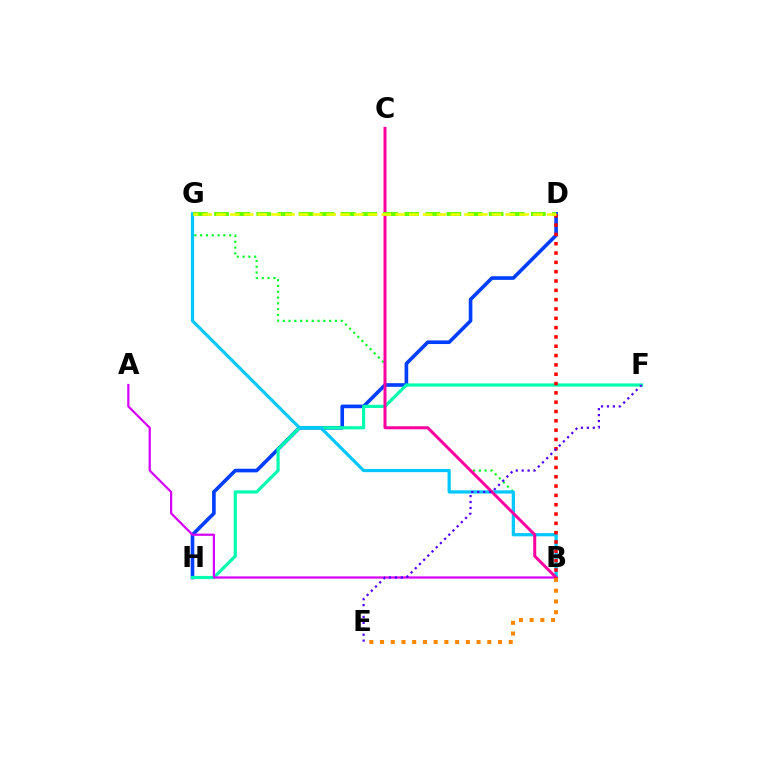{('D', 'H'): [{'color': '#003fff', 'line_style': 'solid', 'thickness': 2.62}], ('F', 'H'): [{'color': '#00ffaf', 'line_style': 'solid', 'thickness': 2.29}], ('A', 'B'): [{'color': '#d600ff', 'line_style': 'solid', 'thickness': 1.6}], ('B', 'G'): [{'color': '#00ff27', 'line_style': 'dotted', 'thickness': 1.58}, {'color': '#00c7ff', 'line_style': 'solid', 'thickness': 2.31}], ('B', 'C'): [{'color': '#ff00a0', 'line_style': 'solid', 'thickness': 2.16}], ('B', 'D'): [{'color': '#ff0000', 'line_style': 'dotted', 'thickness': 2.53}], ('D', 'G'): [{'color': '#66ff00', 'line_style': 'dashed', 'thickness': 2.87}, {'color': '#eeff00', 'line_style': 'dashed', 'thickness': 1.87}], ('E', 'F'): [{'color': '#4f00ff', 'line_style': 'dotted', 'thickness': 1.61}], ('B', 'E'): [{'color': '#ff8800', 'line_style': 'dotted', 'thickness': 2.91}]}